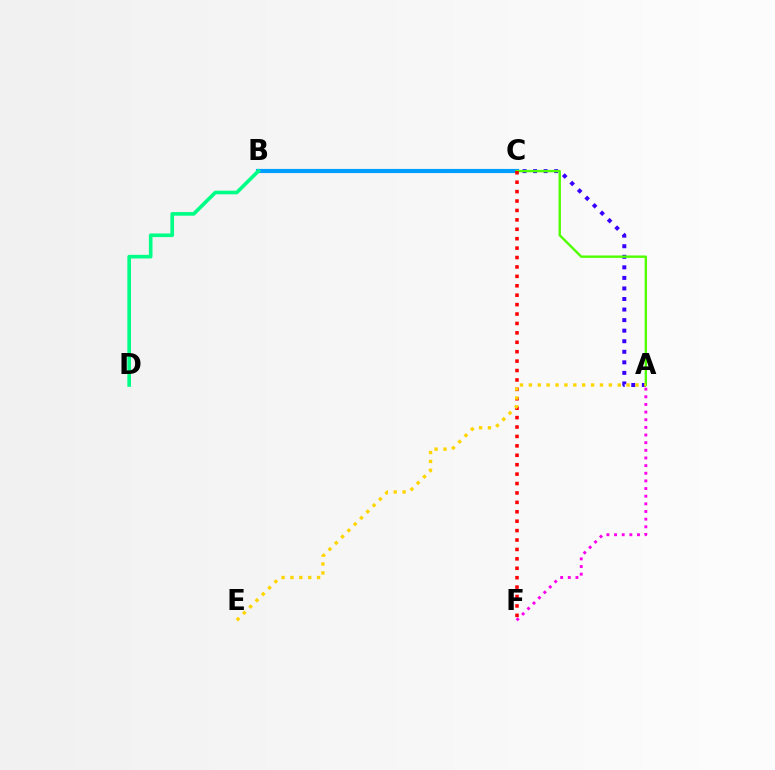{('A', 'F'): [{'color': '#ff00ed', 'line_style': 'dotted', 'thickness': 2.08}], ('B', 'C'): [{'color': '#009eff', 'line_style': 'solid', 'thickness': 2.99}], ('A', 'C'): [{'color': '#3700ff', 'line_style': 'dotted', 'thickness': 2.87}, {'color': '#4fff00', 'line_style': 'solid', 'thickness': 1.71}], ('C', 'F'): [{'color': '#ff0000', 'line_style': 'dotted', 'thickness': 2.56}], ('A', 'E'): [{'color': '#ffd500', 'line_style': 'dotted', 'thickness': 2.41}], ('B', 'D'): [{'color': '#00ff86', 'line_style': 'solid', 'thickness': 2.62}]}